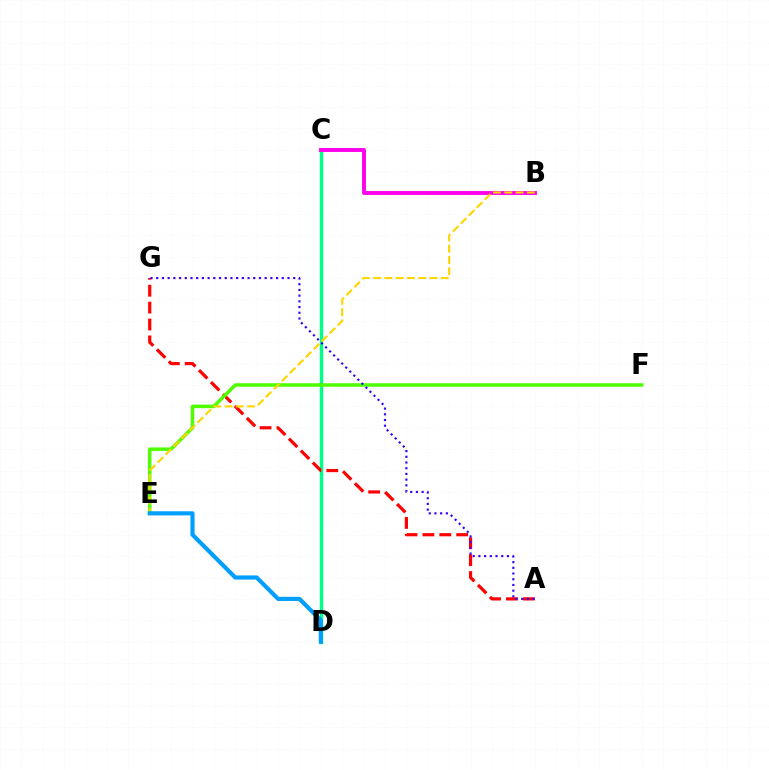{('C', 'D'): [{'color': '#00ff86', 'line_style': 'solid', 'thickness': 2.47}], ('B', 'C'): [{'color': '#ff00ed', 'line_style': 'solid', 'thickness': 2.81}], ('A', 'G'): [{'color': '#ff0000', 'line_style': 'dashed', 'thickness': 2.3}, {'color': '#3700ff', 'line_style': 'dotted', 'thickness': 1.55}], ('E', 'F'): [{'color': '#4fff00', 'line_style': 'solid', 'thickness': 2.52}], ('B', 'E'): [{'color': '#ffd500', 'line_style': 'dashed', 'thickness': 1.53}], ('D', 'E'): [{'color': '#009eff', 'line_style': 'solid', 'thickness': 2.98}]}